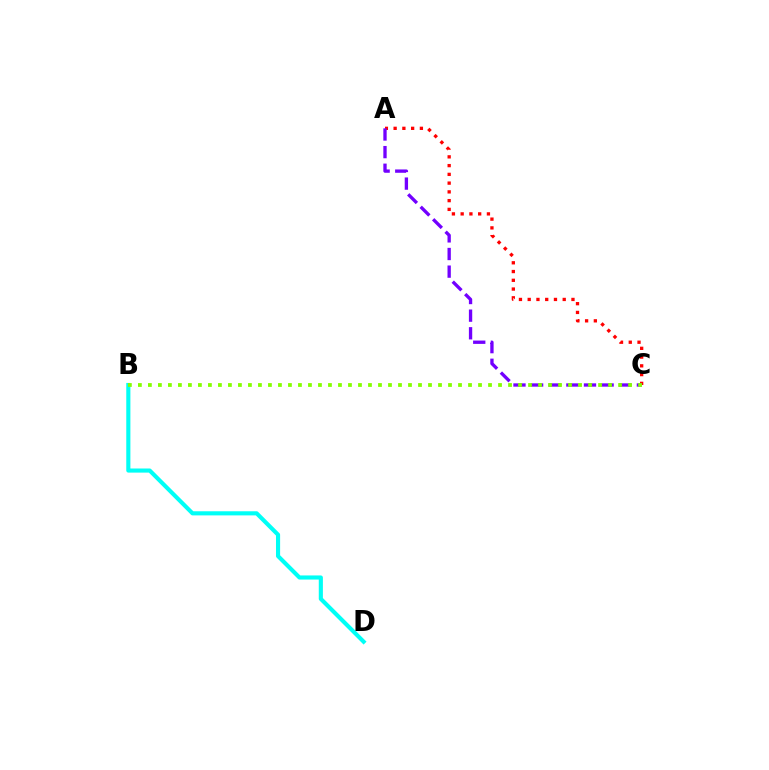{('A', 'C'): [{'color': '#ff0000', 'line_style': 'dotted', 'thickness': 2.38}, {'color': '#7200ff', 'line_style': 'dashed', 'thickness': 2.39}], ('B', 'D'): [{'color': '#00fff6', 'line_style': 'solid', 'thickness': 2.96}], ('B', 'C'): [{'color': '#84ff00', 'line_style': 'dotted', 'thickness': 2.72}]}